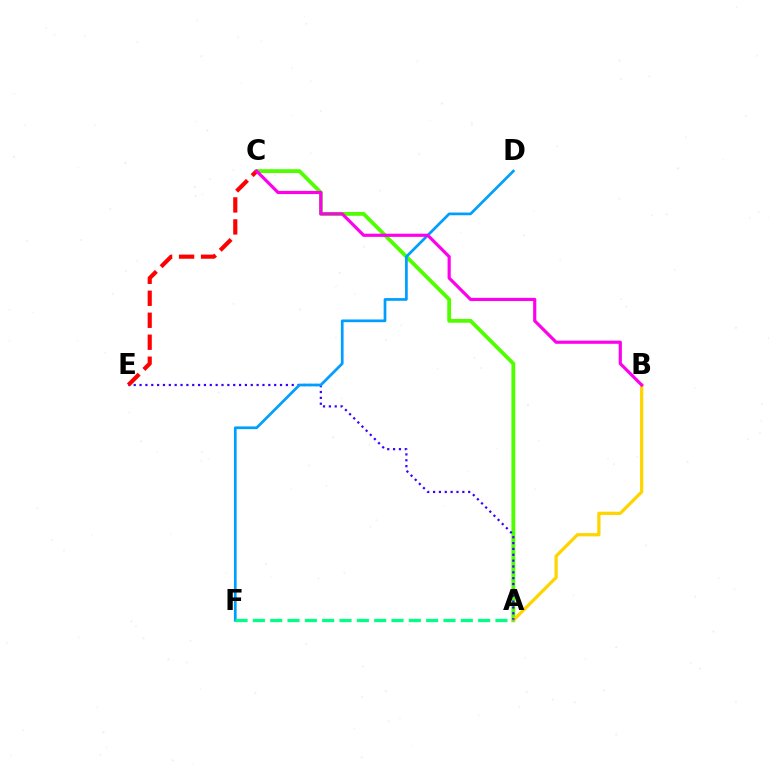{('A', 'C'): [{'color': '#4fff00', 'line_style': 'solid', 'thickness': 2.75}], ('A', 'B'): [{'color': '#ffd500', 'line_style': 'solid', 'thickness': 2.33}], ('A', 'E'): [{'color': '#3700ff', 'line_style': 'dotted', 'thickness': 1.59}], ('C', 'E'): [{'color': '#ff0000', 'line_style': 'dashed', 'thickness': 2.99}], ('D', 'F'): [{'color': '#009eff', 'line_style': 'solid', 'thickness': 1.96}], ('B', 'C'): [{'color': '#ff00ed', 'line_style': 'solid', 'thickness': 2.29}], ('A', 'F'): [{'color': '#00ff86', 'line_style': 'dashed', 'thickness': 2.35}]}